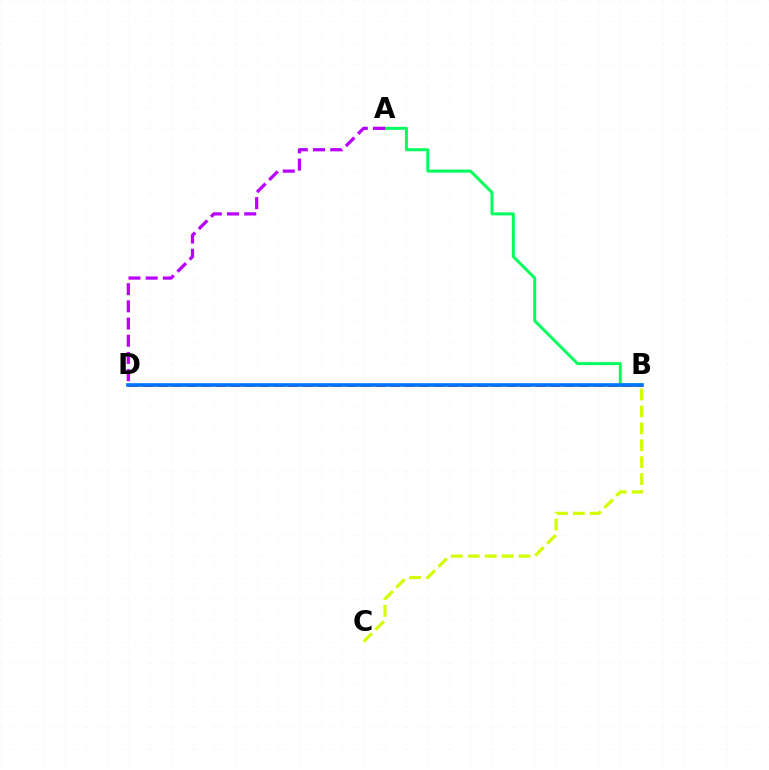{('A', 'B'): [{'color': '#00ff5c', 'line_style': 'solid', 'thickness': 2.14}], ('B', 'D'): [{'color': '#ff0000', 'line_style': 'dashed', 'thickness': 1.97}, {'color': '#0074ff', 'line_style': 'solid', 'thickness': 2.62}], ('A', 'D'): [{'color': '#b900ff', 'line_style': 'dashed', 'thickness': 2.34}], ('B', 'C'): [{'color': '#d1ff00', 'line_style': 'dashed', 'thickness': 2.3}]}